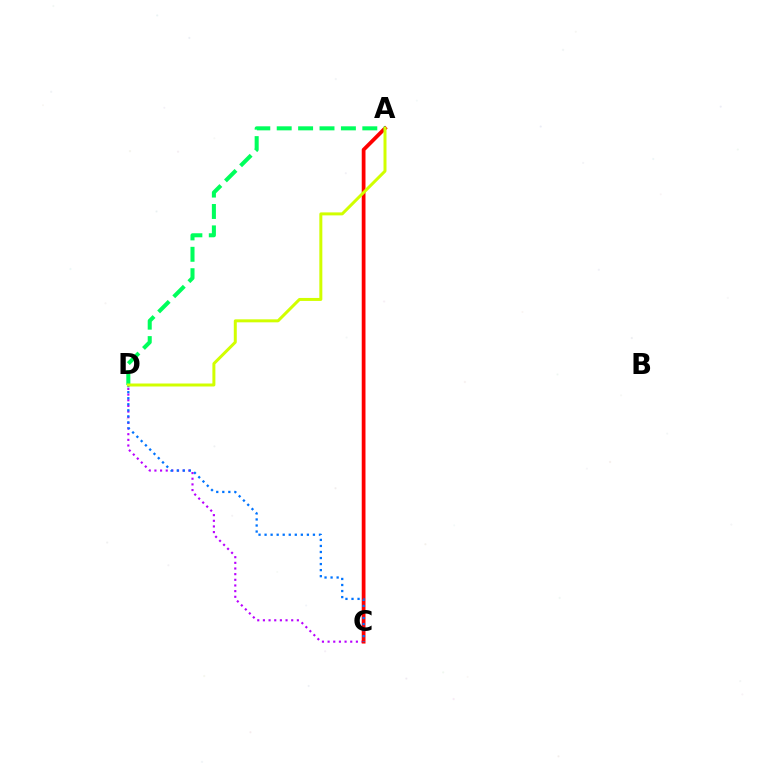{('C', 'D'): [{'color': '#b900ff', 'line_style': 'dotted', 'thickness': 1.54}, {'color': '#0074ff', 'line_style': 'dotted', 'thickness': 1.64}], ('A', 'C'): [{'color': '#ff0000', 'line_style': 'solid', 'thickness': 2.7}], ('A', 'D'): [{'color': '#00ff5c', 'line_style': 'dashed', 'thickness': 2.91}, {'color': '#d1ff00', 'line_style': 'solid', 'thickness': 2.15}]}